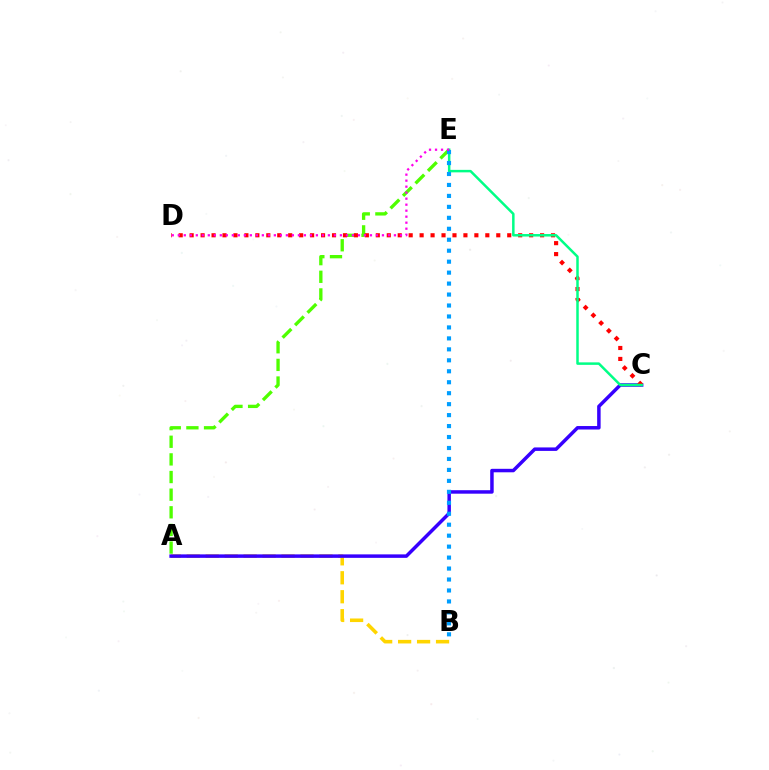{('A', 'B'): [{'color': '#ffd500', 'line_style': 'dashed', 'thickness': 2.58}], ('A', 'E'): [{'color': '#4fff00', 'line_style': 'dashed', 'thickness': 2.4}], ('A', 'C'): [{'color': '#3700ff', 'line_style': 'solid', 'thickness': 2.51}], ('C', 'D'): [{'color': '#ff0000', 'line_style': 'dotted', 'thickness': 2.98}], ('C', 'E'): [{'color': '#00ff86', 'line_style': 'solid', 'thickness': 1.8}], ('B', 'E'): [{'color': '#009eff', 'line_style': 'dotted', 'thickness': 2.98}], ('D', 'E'): [{'color': '#ff00ed', 'line_style': 'dotted', 'thickness': 1.63}]}